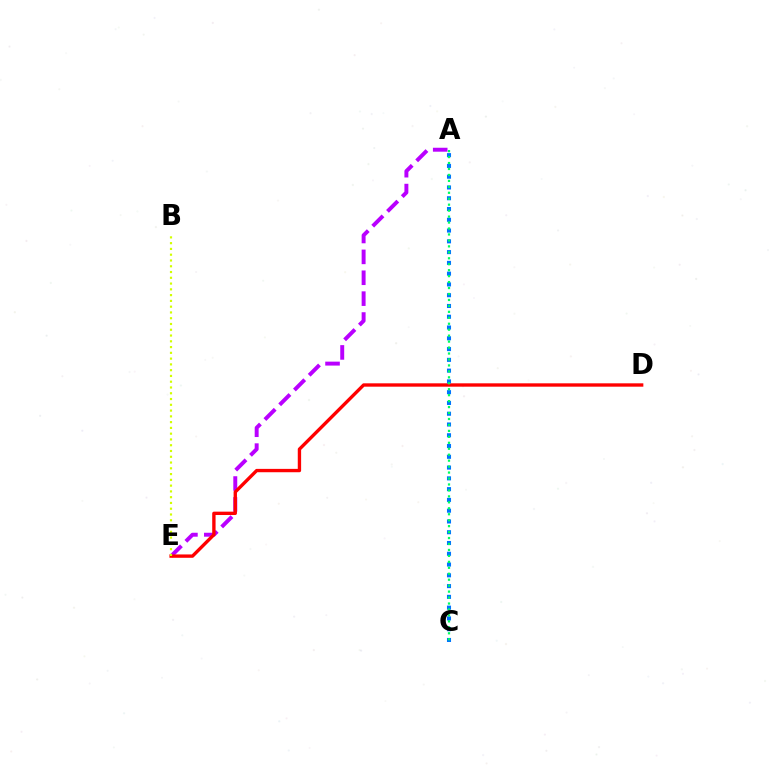{('A', 'E'): [{'color': '#b900ff', 'line_style': 'dashed', 'thickness': 2.84}], ('D', 'E'): [{'color': '#ff0000', 'line_style': 'solid', 'thickness': 2.42}], ('A', 'C'): [{'color': '#0074ff', 'line_style': 'dotted', 'thickness': 2.93}, {'color': '#00ff5c', 'line_style': 'dotted', 'thickness': 1.62}], ('B', 'E'): [{'color': '#d1ff00', 'line_style': 'dotted', 'thickness': 1.57}]}